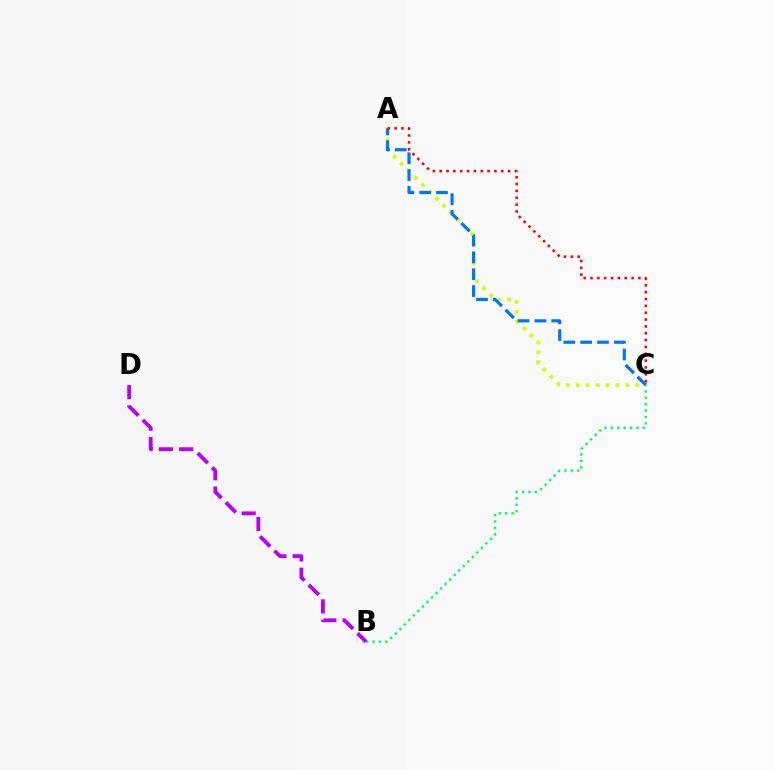{('A', 'C'): [{'color': '#d1ff00', 'line_style': 'dotted', 'thickness': 2.69}, {'color': '#0074ff', 'line_style': 'dashed', 'thickness': 2.28}, {'color': '#ff0000', 'line_style': 'dotted', 'thickness': 1.86}], ('B', 'C'): [{'color': '#00ff5c', 'line_style': 'dotted', 'thickness': 1.74}], ('B', 'D'): [{'color': '#b900ff', 'line_style': 'dashed', 'thickness': 2.76}]}